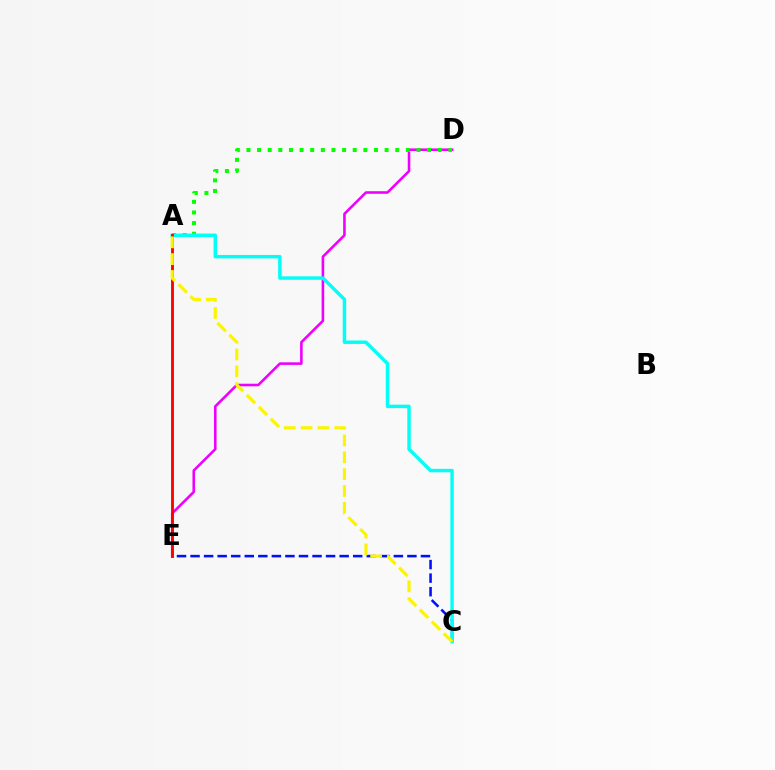{('C', 'E'): [{'color': '#0010ff', 'line_style': 'dashed', 'thickness': 1.84}], ('D', 'E'): [{'color': '#ee00ff', 'line_style': 'solid', 'thickness': 1.86}], ('A', 'D'): [{'color': '#08ff00', 'line_style': 'dotted', 'thickness': 2.89}], ('A', 'C'): [{'color': '#00fff6', 'line_style': 'solid', 'thickness': 2.47}, {'color': '#fcf500', 'line_style': 'dashed', 'thickness': 2.29}], ('A', 'E'): [{'color': '#ff0000', 'line_style': 'solid', 'thickness': 2.05}]}